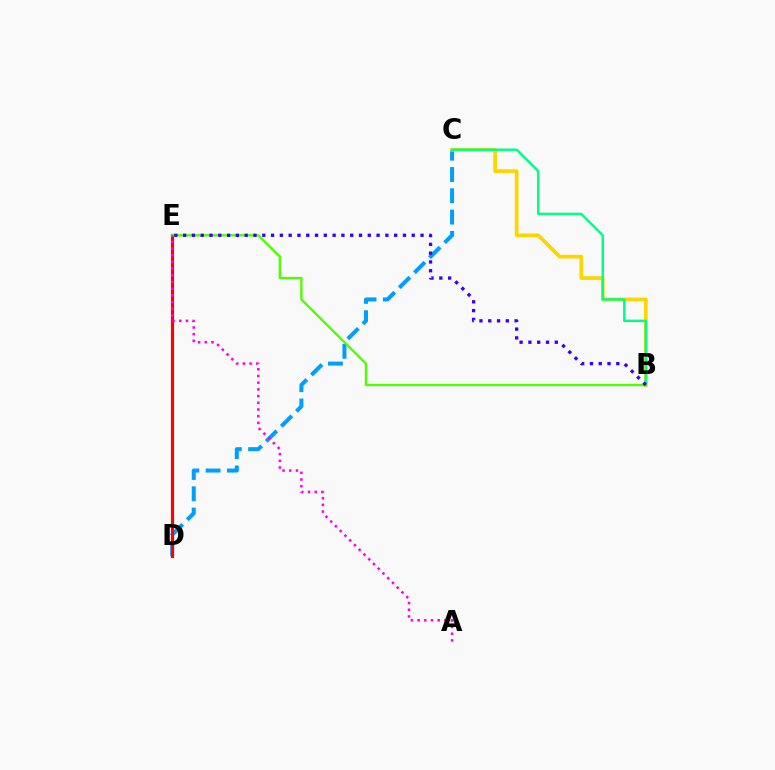{('C', 'D'): [{'color': '#009eff', 'line_style': 'dashed', 'thickness': 2.89}], ('B', 'C'): [{'color': '#ffd500', 'line_style': 'solid', 'thickness': 2.67}, {'color': '#00ff86', 'line_style': 'solid', 'thickness': 1.75}], ('D', 'E'): [{'color': '#ff0000', 'line_style': 'solid', 'thickness': 2.28}], ('B', 'E'): [{'color': '#4fff00', 'line_style': 'solid', 'thickness': 1.71}, {'color': '#3700ff', 'line_style': 'dotted', 'thickness': 2.39}], ('A', 'E'): [{'color': '#ff00ed', 'line_style': 'dotted', 'thickness': 1.82}]}